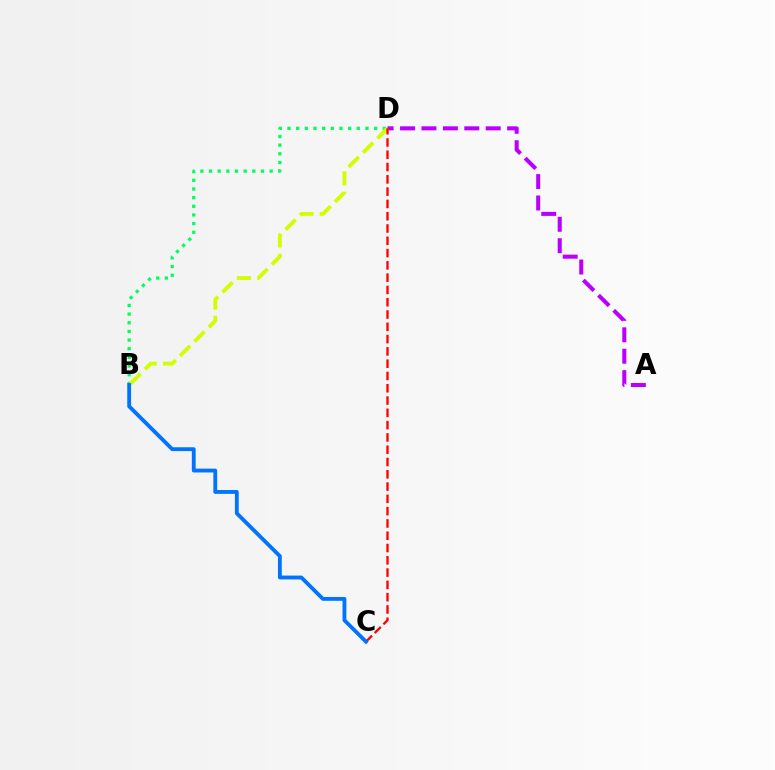{('A', 'D'): [{'color': '#b900ff', 'line_style': 'dashed', 'thickness': 2.91}], ('B', 'D'): [{'color': '#00ff5c', 'line_style': 'dotted', 'thickness': 2.35}, {'color': '#d1ff00', 'line_style': 'dashed', 'thickness': 2.76}], ('C', 'D'): [{'color': '#ff0000', 'line_style': 'dashed', 'thickness': 1.67}], ('B', 'C'): [{'color': '#0074ff', 'line_style': 'solid', 'thickness': 2.76}]}